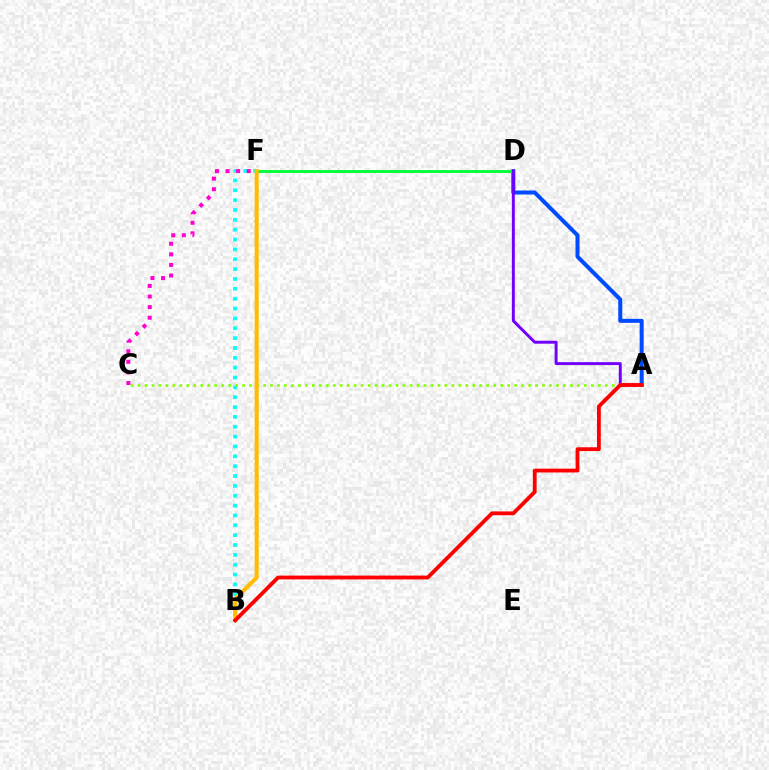{('A', 'D'): [{'color': '#004bff', 'line_style': 'solid', 'thickness': 2.88}, {'color': '#7200ff', 'line_style': 'solid', 'thickness': 2.12}], ('B', 'F'): [{'color': '#00fff6', 'line_style': 'dotted', 'thickness': 2.68}, {'color': '#ffbd00', 'line_style': 'solid', 'thickness': 2.93}], ('A', 'C'): [{'color': '#84ff00', 'line_style': 'dotted', 'thickness': 1.9}], ('D', 'F'): [{'color': '#00ff39', 'line_style': 'solid', 'thickness': 2.08}], ('C', 'F'): [{'color': '#ff00cf', 'line_style': 'dotted', 'thickness': 2.88}], ('A', 'B'): [{'color': '#ff0000', 'line_style': 'solid', 'thickness': 2.74}]}